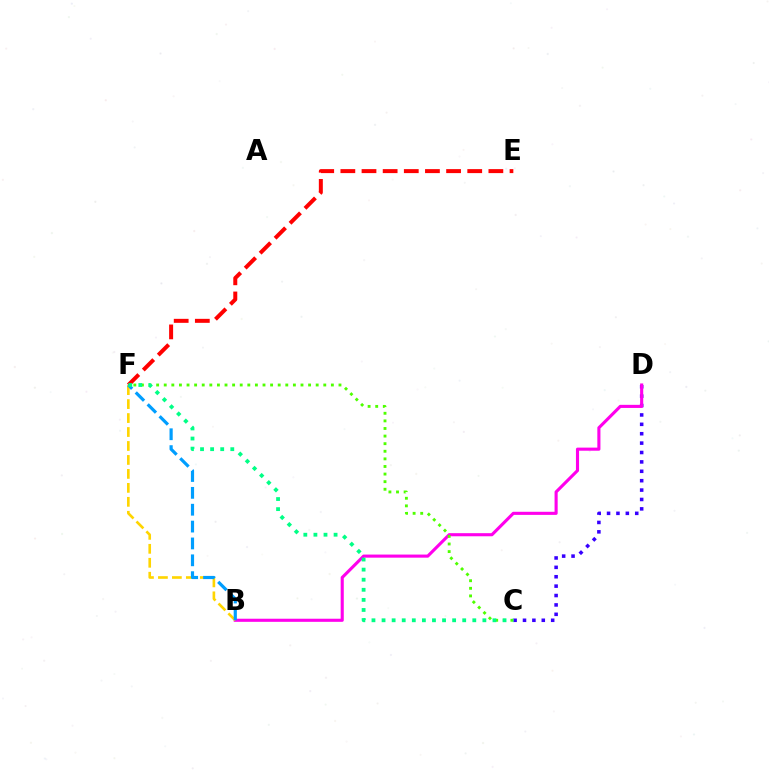{('C', 'D'): [{'color': '#3700ff', 'line_style': 'dotted', 'thickness': 2.55}], ('B', 'D'): [{'color': '#ff00ed', 'line_style': 'solid', 'thickness': 2.24}], ('B', 'F'): [{'color': '#ffd500', 'line_style': 'dashed', 'thickness': 1.9}, {'color': '#009eff', 'line_style': 'dashed', 'thickness': 2.29}], ('C', 'F'): [{'color': '#4fff00', 'line_style': 'dotted', 'thickness': 2.06}, {'color': '#00ff86', 'line_style': 'dotted', 'thickness': 2.74}], ('E', 'F'): [{'color': '#ff0000', 'line_style': 'dashed', 'thickness': 2.87}]}